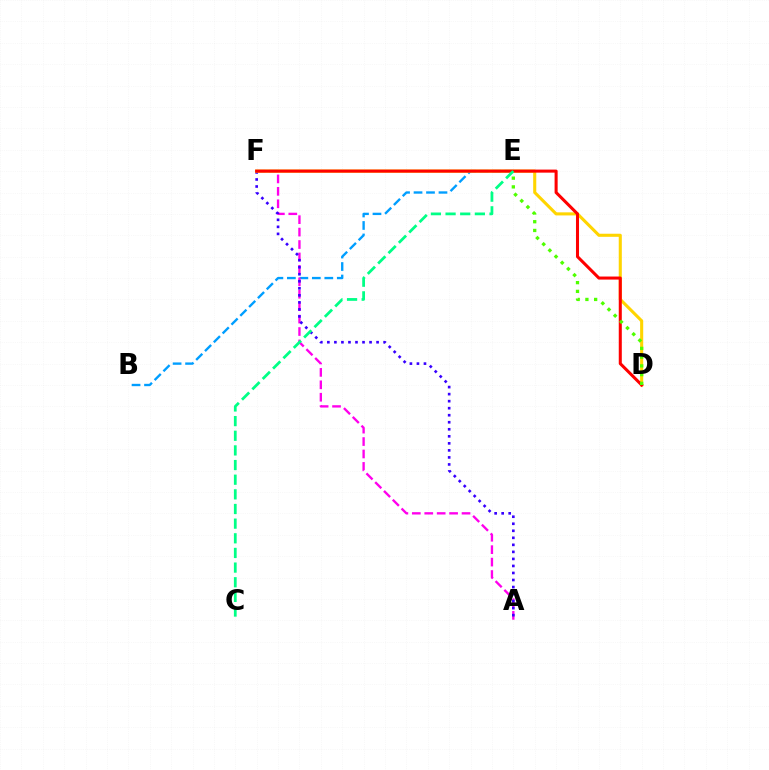{('B', 'E'): [{'color': '#009eff', 'line_style': 'dashed', 'thickness': 1.69}], ('A', 'F'): [{'color': '#ff00ed', 'line_style': 'dashed', 'thickness': 1.69}, {'color': '#3700ff', 'line_style': 'dotted', 'thickness': 1.91}], ('D', 'F'): [{'color': '#ffd500', 'line_style': 'solid', 'thickness': 2.22}, {'color': '#ff0000', 'line_style': 'solid', 'thickness': 2.2}], ('D', 'E'): [{'color': '#4fff00', 'line_style': 'dotted', 'thickness': 2.37}], ('C', 'E'): [{'color': '#00ff86', 'line_style': 'dashed', 'thickness': 1.99}]}